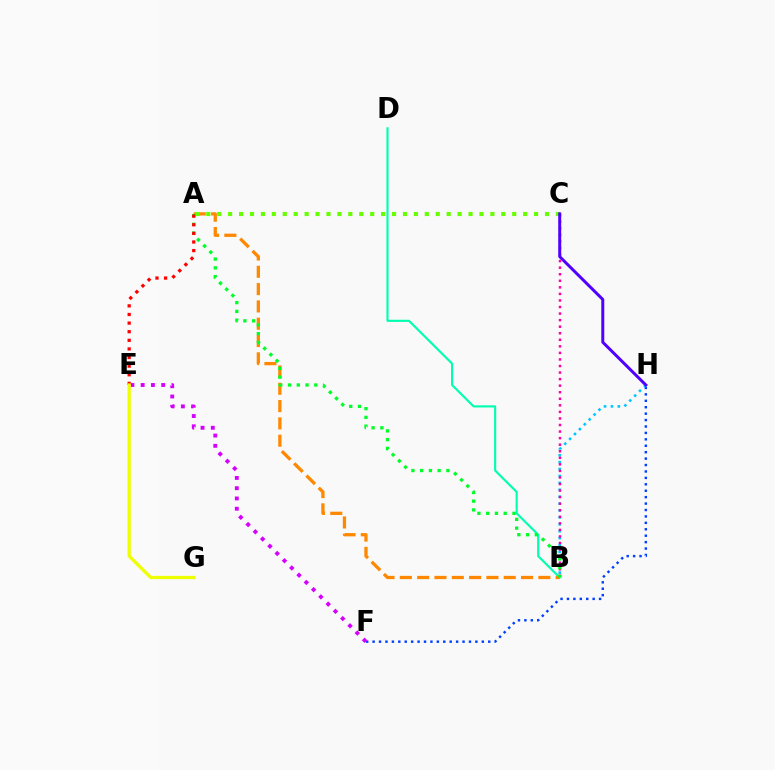{('B', 'D'): [{'color': '#00ffaf', 'line_style': 'solid', 'thickness': 1.54}], ('F', 'H'): [{'color': '#003fff', 'line_style': 'dotted', 'thickness': 1.75}], ('B', 'H'): [{'color': '#00c7ff', 'line_style': 'dotted', 'thickness': 1.88}], ('E', 'F'): [{'color': '#d600ff', 'line_style': 'dotted', 'thickness': 2.79}], ('A', 'B'): [{'color': '#ff8800', 'line_style': 'dashed', 'thickness': 2.35}, {'color': '#00ff27', 'line_style': 'dotted', 'thickness': 2.38}], ('B', 'C'): [{'color': '#ff00a0', 'line_style': 'dotted', 'thickness': 1.78}], ('A', 'C'): [{'color': '#66ff00', 'line_style': 'dotted', 'thickness': 2.97}], ('C', 'H'): [{'color': '#4f00ff', 'line_style': 'solid', 'thickness': 2.14}], ('A', 'E'): [{'color': '#ff0000', 'line_style': 'dotted', 'thickness': 2.34}], ('E', 'G'): [{'color': '#eeff00', 'line_style': 'solid', 'thickness': 2.34}]}